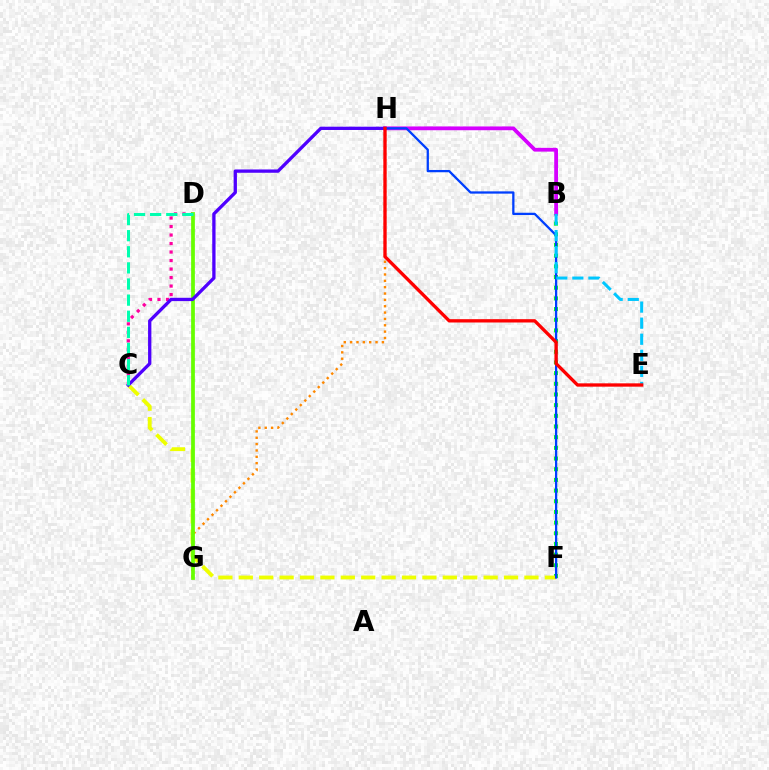{('C', 'D'): [{'color': '#ff00a0', 'line_style': 'dotted', 'thickness': 2.31}, {'color': '#00ffaf', 'line_style': 'dashed', 'thickness': 2.19}], ('B', 'F'): [{'color': '#00ff27', 'line_style': 'dotted', 'thickness': 2.9}], ('C', 'F'): [{'color': '#eeff00', 'line_style': 'dashed', 'thickness': 2.77}], ('G', 'H'): [{'color': '#ff8800', 'line_style': 'dotted', 'thickness': 1.73}], ('D', 'G'): [{'color': '#66ff00', 'line_style': 'solid', 'thickness': 2.69}], ('B', 'H'): [{'color': '#d600ff', 'line_style': 'solid', 'thickness': 2.72}], ('C', 'H'): [{'color': '#4f00ff', 'line_style': 'solid', 'thickness': 2.38}], ('F', 'H'): [{'color': '#003fff', 'line_style': 'solid', 'thickness': 1.64}], ('B', 'E'): [{'color': '#00c7ff', 'line_style': 'dashed', 'thickness': 2.18}], ('E', 'H'): [{'color': '#ff0000', 'line_style': 'solid', 'thickness': 2.39}]}